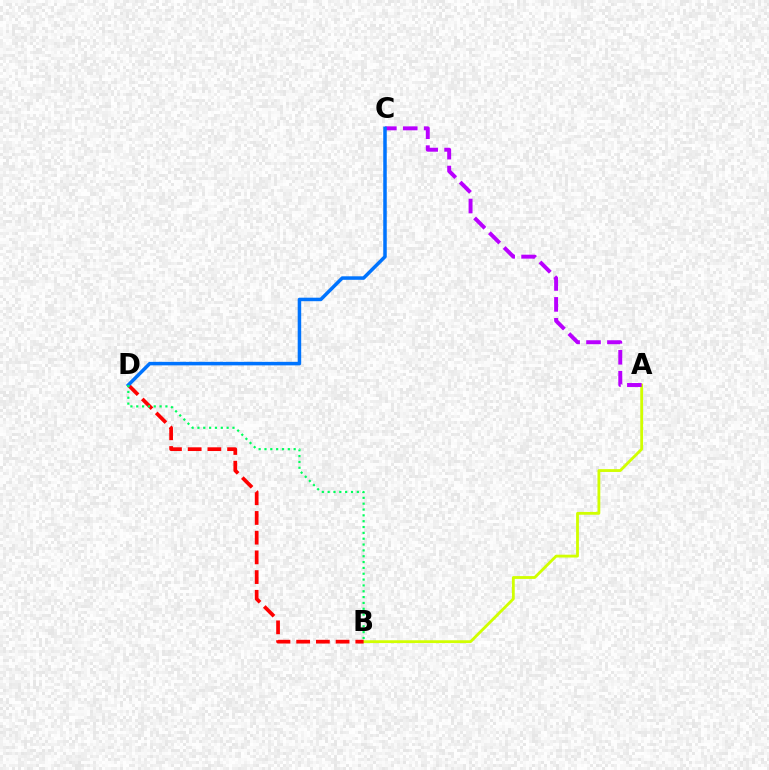{('A', 'B'): [{'color': '#d1ff00', 'line_style': 'solid', 'thickness': 2.03}], ('B', 'D'): [{'color': '#ff0000', 'line_style': 'dashed', 'thickness': 2.68}, {'color': '#00ff5c', 'line_style': 'dotted', 'thickness': 1.59}], ('A', 'C'): [{'color': '#b900ff', 'line_style': 'dashed', 'thickness': 2.84}], ('C', 'D'): [{'color': '#0074ff', 'line_style': 'solid', 'thickness': 2.53}]}